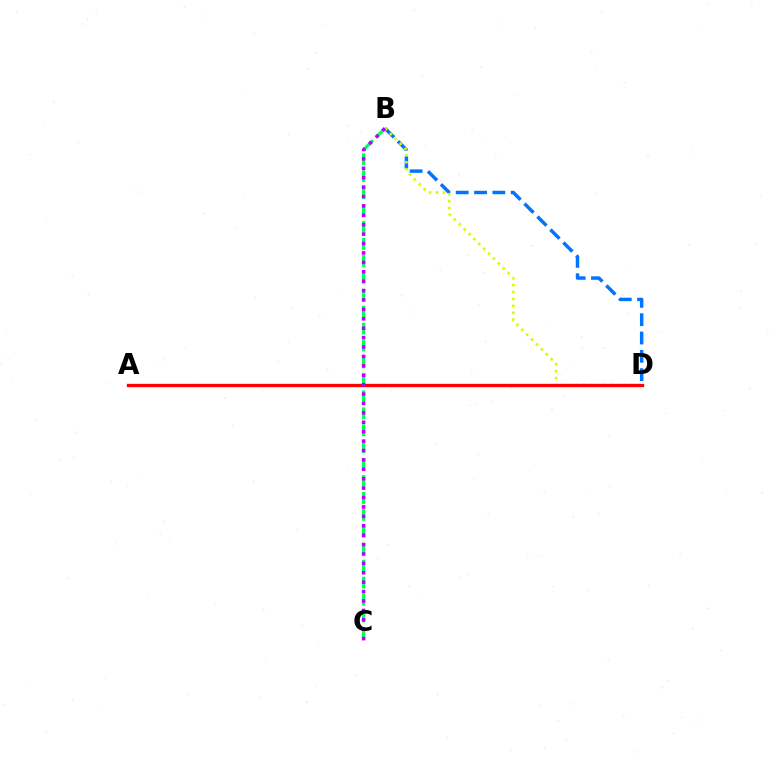{('B', 'D'): [{'color': '#0074ff', 'line_style': 'dashed', 'thickness': 2.49}, {'color': '#d1ff00', 'line_style': 'dotted', 'thickness': 1.88}], ('B', 'C'): [{'color': '#00ff5c', 'line_style': 'dashed', 'thickness': 2.3}, {'color': '#b900ff', 'line_style': 'dotted', 'thickness': 2.56}], ('A', 'D'): [{'color': '#ff0000', 'line_style': 'solid', 'thickness': 2.4}]}